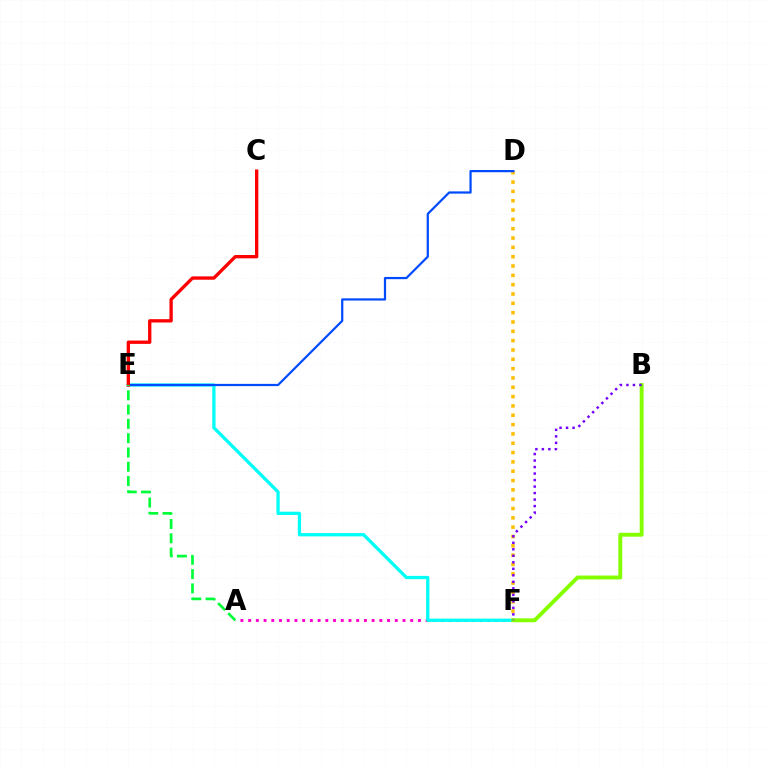{('D', 'F'): [{'color': '#ffbd00', 'line_style': 'dotted', 'thickness': 2.53}], ('A', 'F'): [{'color': '#ff00cf', 'line_style': 'dotted', 'thickness': 2.1}], ('E', 'F'): [{'color': '#00fff6', 'line_style': 'solid', 'thickness': 2.35}], ('D', 'E'): [{'color': '#004bff', 'line_style': 'solid', 'thickness': 1.6}], ('C', 'E'): [{'color': '#ff0000', 'line_style': 'solid', 'thickness': 2.4}], ('B', 'F'): [{'color': '#84ff00', 'line_style': 'solid', 'thickness': 2.81}, {'color': '#7200ff', 'line_style': 'dotted', 'thickness': 1.77}], ('A', 'E'): [{'color': '#00ff39', 'line_style': 'dashed', 'thickness': 1.94}]}